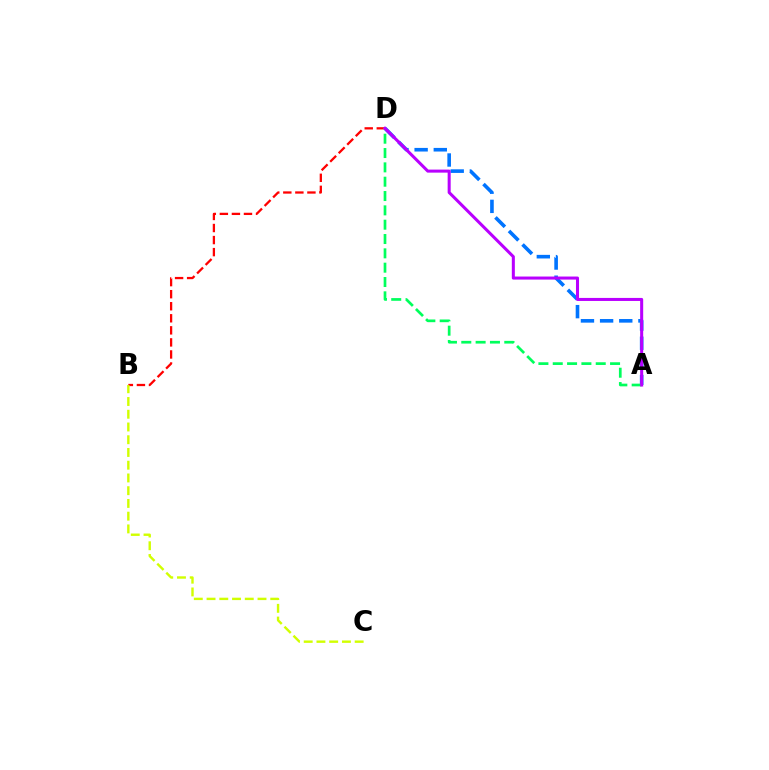{('A', 'D'): [{'color': '#0074ff', 'line_style': 'dashed', 'thickness': 2.6}, {'color': '#00ff5c', 'line_style': 'dashed', 'thickness': 1.95}, {'color': '#b900ff', 'line_style': 'solid', 'thickness': 2.19}], ('B', 'D'): [{'color': '#ff0000', 'line_style': 'dashed', 'thickness': 1.64}], ('B', 'C'): [{'color': '#d1ff00', 'line_style': 'dashed', 'thickness': 1.73}]}